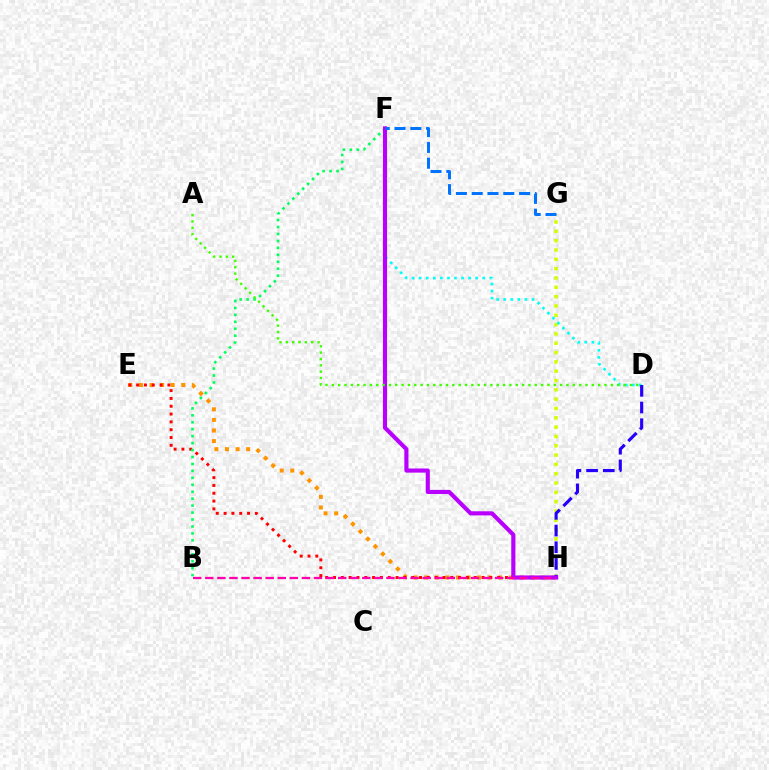{('G', 'H'): [{'color': '#d1ff00', 'line_style': 'dotted', 'thickness': 2.53}], ('E', 'H'): [{'color': '#ff9400', 'line_style': 'dotted', 'thickness': 2.88}, {'color': '#ff0000', 'line_style': 'dotted', 'thickness': 2.12}], ('D', 'F'): [{'color': '#00fff6', 'line_style': 'dotted', 'thickness': 1.92}], ('D', 'H'): [{'color': '#2500ff', 'line_style': 'dashed', 'thickness': 2.27}], ('B', 'F'): [{'color': '#00ff5c', 'line_style': 'dotted', 'thickness': 1.89}], ('F', 'H'): [{'color': '#b900ff', 'line_style': 'solid', 'thickness': 2.97}], ('A', 'D'): [{'color': '#3dff00', 'line_style': 'dotted', 'thickness': 1.72}], ('B', 'H'): [{'color': '#ff00ac', 'line_style': 'dashed', 'thickness': 1.64}], ('F', 'G'): [{'color': '#0074ff', 'line_style': 'dashed', 'thickness': 2.15}]}